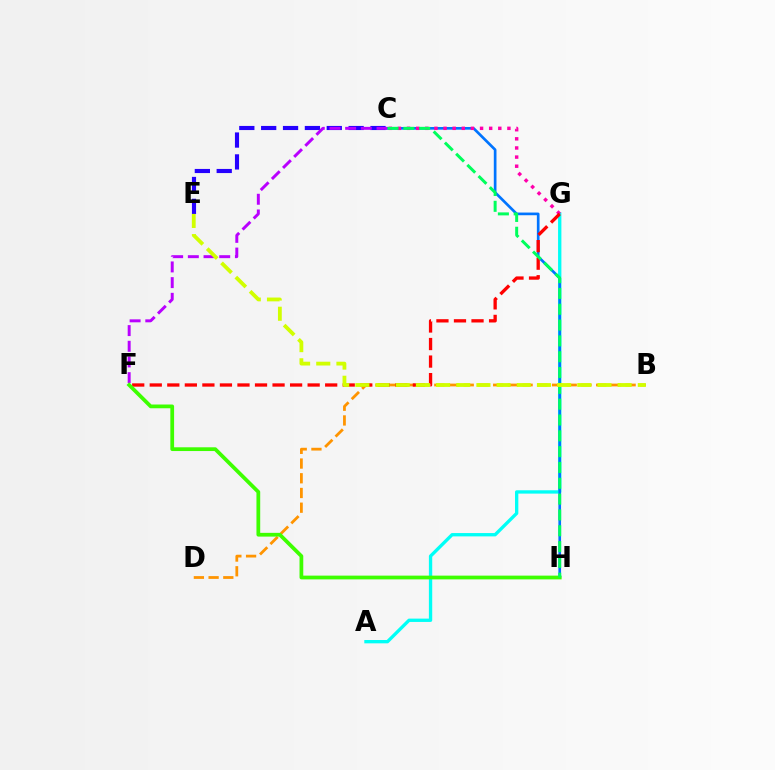{('C', 'E'): [{'color': '#2500ff', 'line_style': 'dashed', 'thickness': 2.97}], ('A', 'G'): [{'color': '#00fff6', 'line_style': 'solid', 'thickness': 2.4}], ('C', 'H'): [{'color': '#0074ff', 'line_style': 'solid', 'thickness': 1.93}, {'color': '#00ff5c', 'line_style': 'dashed', 'thickness': 2.15}], ('B', 'D'): [{'color': '#ff9400', 'line_style': 'dashed', 'thickness': 2.0}], ('C', 'G'): [{'color': '#ff00ac', 'line_style': 'dotted', 'thickness': 2.48}], ('C', 'F'): [{'color': '#b900ff', 'line_style': 'dashed', 'thickness': 2.13}], ('F', 'G'): [{'color': '#ff0000', 'line_style': 'dashed', 'thickness': 2.38}], ('F', 'H'): [{'color': '#3dff00', 'line_style': 'solid', 'thickness': 2.7}], ('B', 'E'): [{'color': '#d1ff00', 'line_style': 'dashed', 'thickness': 2.74}]}